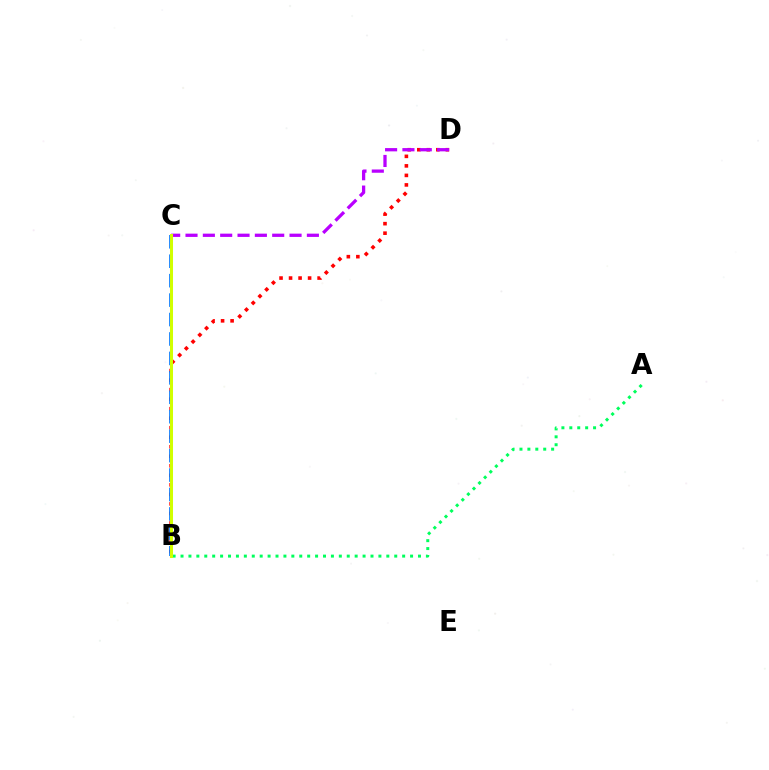{('B', 'D'): [{'color': '#ff0000', 'line_style': 'dotted', 'thickness': 2.59}], ('C', 'D'): [{'color': '#b900ff', 'line_style': 'dashed', 'thickness': 2.36}], ('B', 'C'): [{'color': '#0074ff', 'line_style': 'dashed', 'thickness': 2.64}, {'color': '#d1ff00', 'line_style': 'solid', 'thickness': 2.18}], ('A', 'B'): [{'color': '#00ff5c', 'line_style': 'dotted', 'thickness': 2.15}]}